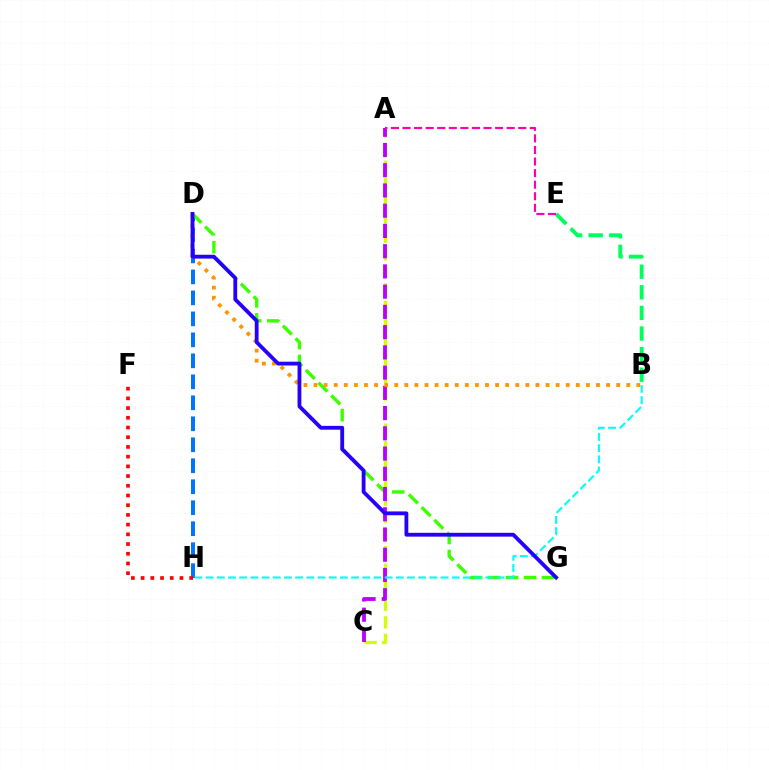{('A', 'C'): [{'color': '#d1ff00', 'line_style': 'dashed', 'thickness': 2.38}, {'color': '#b900ff', 'line_style': 'dashed', 'thickness': 2.75}], ('D', 'H'): [{'color': '#0074ff', 'line_style': 'dashed', 'thickness': 2.85}], ('D', 'G'): [{'color': '#3dff00', 'line_style': 'dashed', 'thickness': 2.44}, {'color': '#2500ff', 'line_style': 'solid', 'thickness': 2.75}], ('F', 'H'): [{'color': '#ff0000', 'line_style': 'dotted', 'thickness': 2.64}], ('B', 'E'): [{'color': '#00ff5c', 'line_style': 'dashed', 'thickness': 2.8}], ('B', 'D'): [{'color': '#ff9400', 'line_style': 'dotted', 'thickness': 2.74}], ('A', 'E'): [{'color': '#ff00ac', 'line_style': 'dashed', 'thickness': 1.57}], ('B', 'H'): [{'color': '#00fff6', 'line_style': 'dashed', 'thickness': 1.52}]}